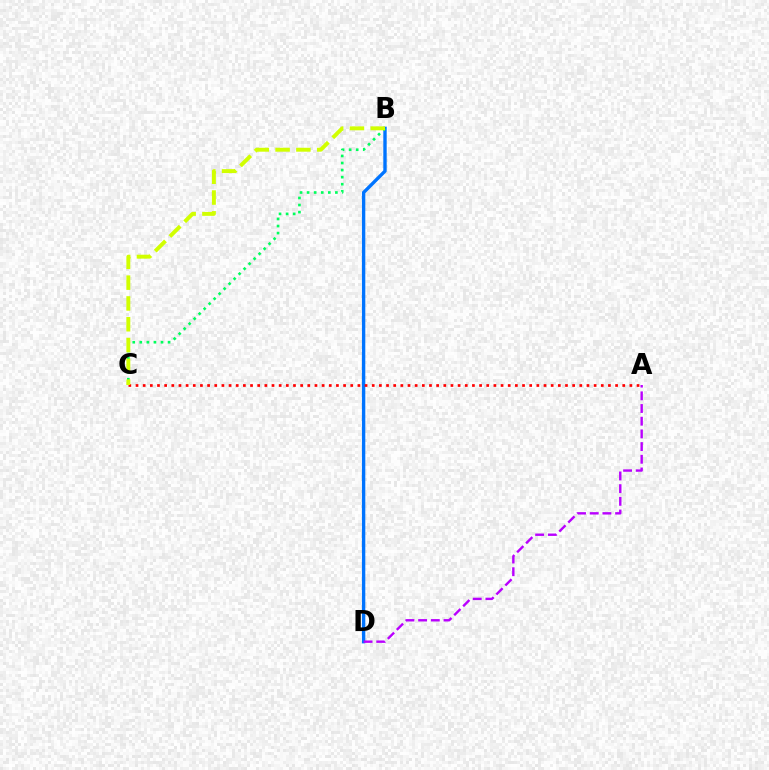{('B', 'D'): [{'color': '#0074ff', 'line_style': 'solid', 'thickness': 2.43}], ('B', 'C'): [{'color': '#00ff5c', 'line_style': 'dotted', 'thickness': 1.92}, {'color': '#d1ff00', 'line_style': 'dashed', 'thickness': 2.83}], ('A', 'C'): [{'color': '#ff0000', 'line_style': 'dotted', 'thickness': 1.94}], ('A', 'D'): [{'color': '#b900ff', 'line_style': 'dashed', 'thickness': 1.72}]}